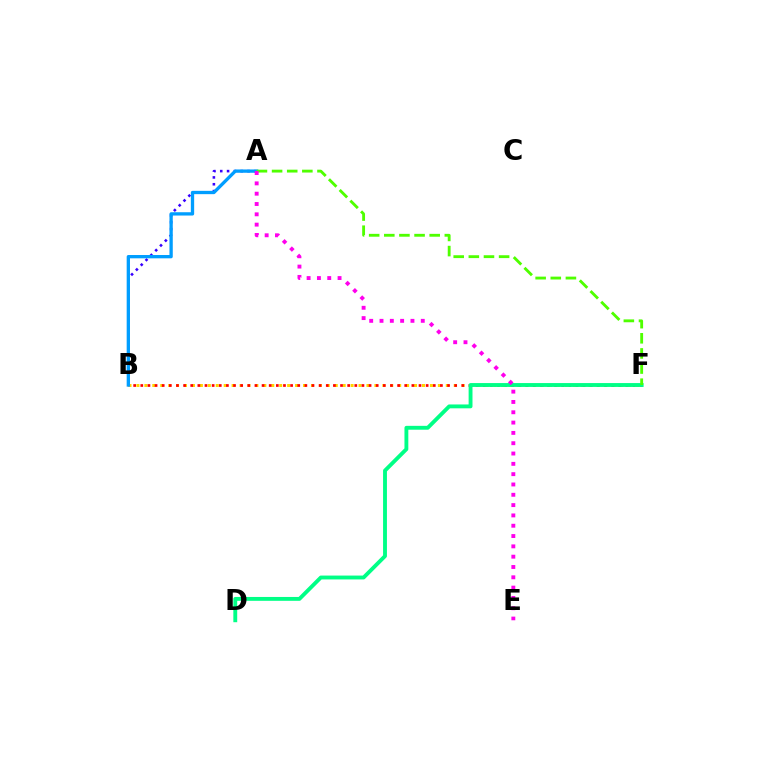{('B', 'F'): [{'color': '#ffd500', 'line_style': 'dotted', 'thickness': 2.16}, {'color': '#ff0000', 'line_style': 'dotted', 'thickness': 1.94}], ('A', 'B'): [{'color': '#3700ff', 'line_style': 'dotted', 'thickness': 1.86}, {'color': '#009eff', 'line_style': 'solid', 'thickness': 2.38}], ('D', 'F'): [{'color': '#00ff86', 'line_style': 'solid', 'thickness': 2.78}], ('A', 'F'): [{'color': '#4fff00', 'line_style': 'dashed', 'thickness': 2.06}], ('A', 'E'): [{'color': '#ff00ed', 'line_style': 'dotted', 'thickness': 2.8}]}